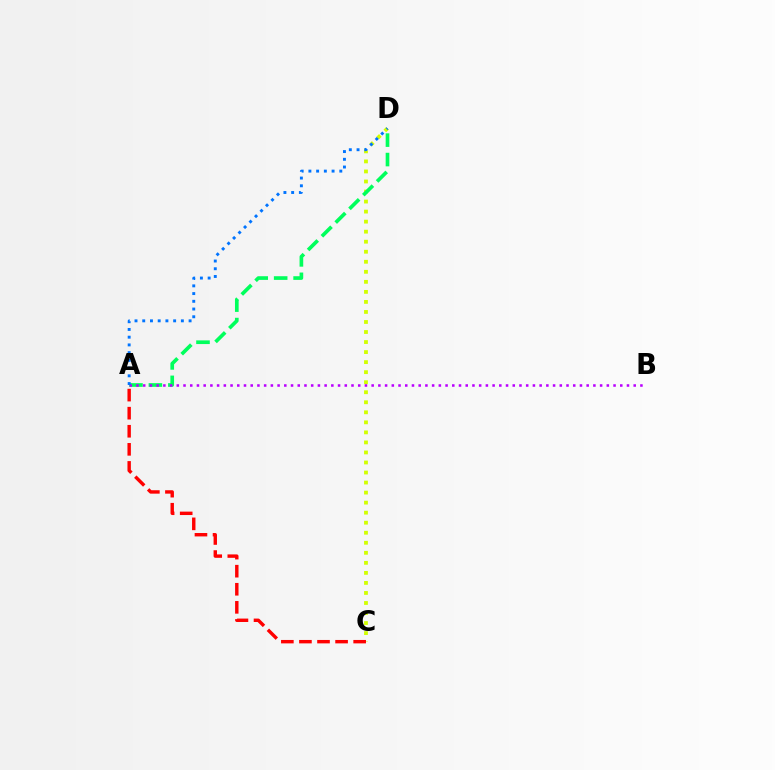{('C', 'D'): [{'color': '#d1ff00', 'line_style': 'dotted', 'thickness': 2.73}], ('A', 'D'): [{'color': '#00ff5c', 'line_style': 'dashed', 'thickness': 2.64}, {'color': '#0074ff', 'line_style': 'dotted', 'thickness': 2.1}], ('A', 'C'): [{'color': '#ff0000', 'line_style': 'dashed', 'thickness': 2.46}], ('A', 'B'): [{'color': '#b900ff', 'line_style': 'dotted', 'thickness': 1.83}]}